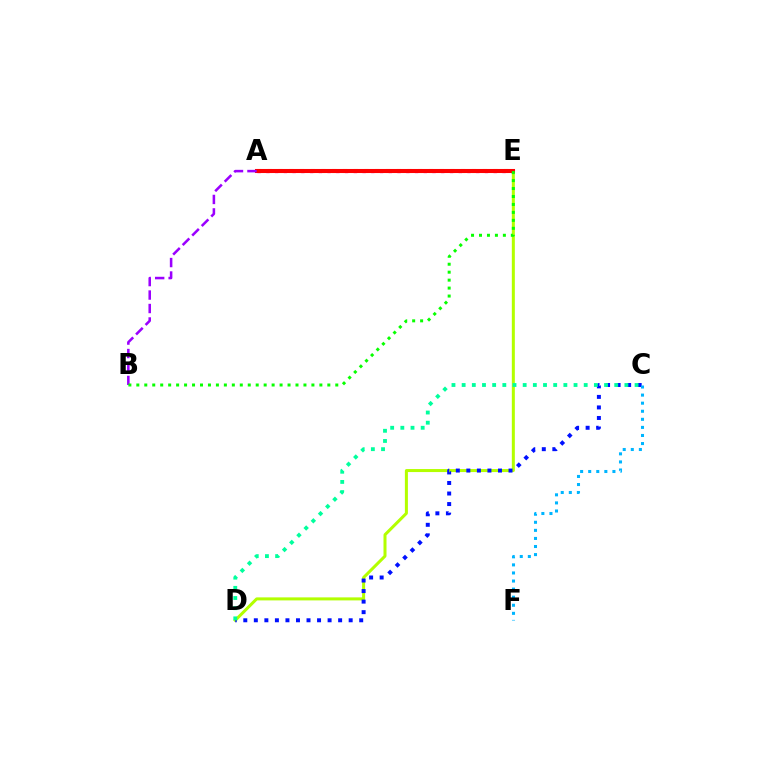{('A', 'E'): [{'color': '#ffa500', 'line_style': 'dotted', 'thickness': 2.92}, {'color': '#ff00bd', 'line_style': 'dotted', 'thickness': 2.38}, {'color': '#ff0000', 'line_style': 'solid', 'thickness': 2.92}], ('D', 'E'): [{'color': '#b3ff00', 'line_style': 'solid', 'thickness': 2.17}], ('C', 'D'): [{'color': '#0010ff', 'line_style': 'dotted', 'thickness': 2.86}, {'color': '#00ff9d', 'line_style': 'dotted', 'thickness': 2.76}], ('C', 'F'): [{'color': '#00b5ff', 'line_style': 'dotted', 'thickness': 2.19}], ('A', 'B'): [{'color': '#9b00ff', 'line_style': 'dashed', 'thickness': 1.83}], ('B', 'E'): [{'color': '#08ff00', 'line_style': 'dotted', 'thickness': 2.16}]}